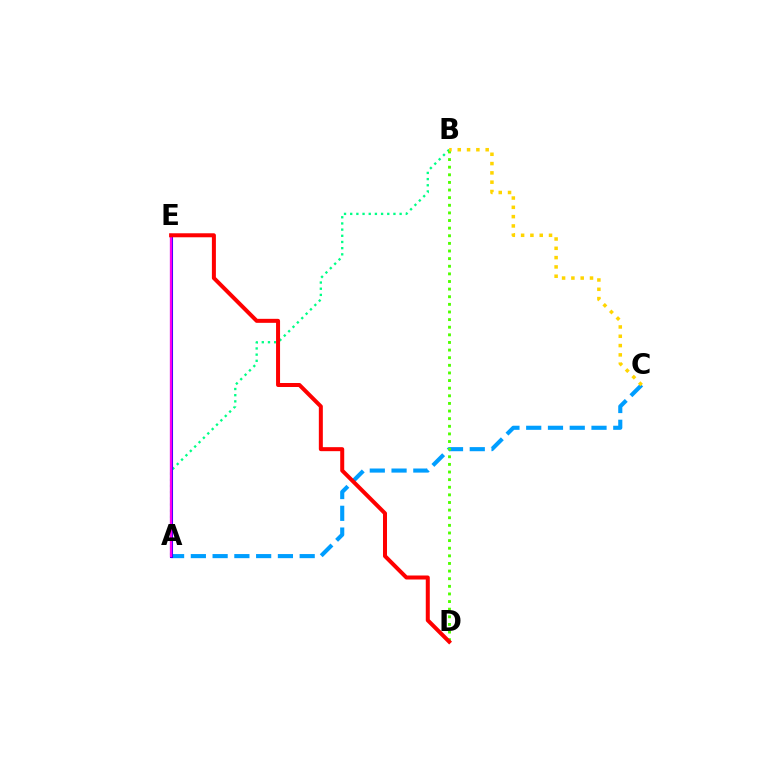{('A', 'B'): [{'color': '#00ff86', 'line_style': 'dotted', 'thickness': 1.68}], ('A', 'C'): [{'color': '#009eff', 'line_style': 'dashed', 'thickness': 2.96}], ('B', 'D'): [{'color': '#4fff00', 'line_style': 'dotted', 'thickness': 2.07}], ('A', 'E'): [{'color': '#3700ff', 'line_style': 'solid', 'thickness': 2.2}, {'color': '#ff00ed', 'line_style': 'solid', 'thickness': 1.62}], ('B', 'C'): [{'color': '#ffd500', 'line_style': 'dotted', 'thickness': 2.53}], ('D', 'E'): [{'color': '#ff0000', 'line_style': 'solid', 'thickness': 2.88}]}